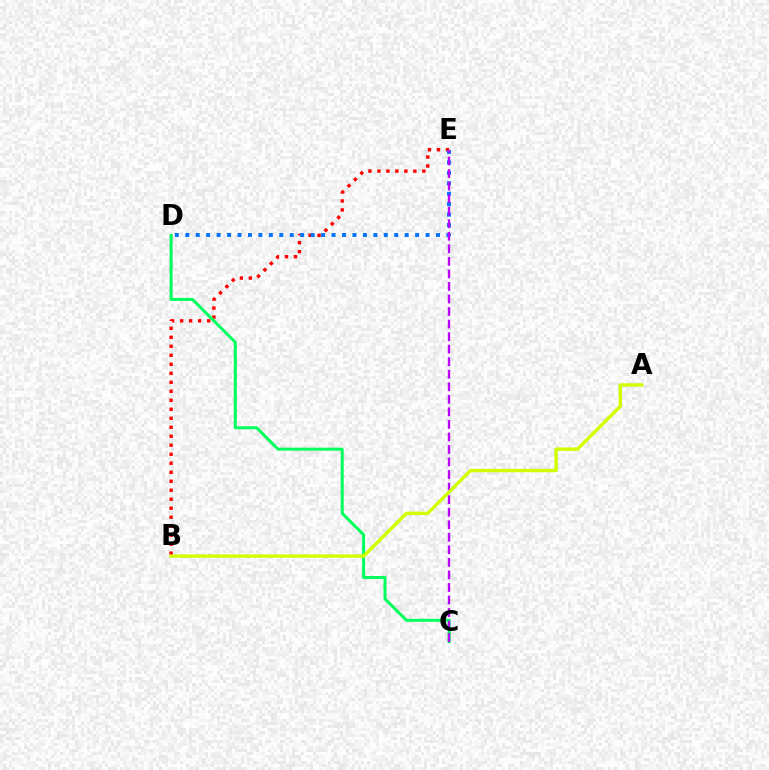{('B', 'E'): [{'color': '#ff0000', 'line_style': 'dotted', 'thickness': 2.44}], ('C', 'D'): [{'color': '#00ff5c', 'line_style': 'solid', 'thickness': 2.16}], ('D', 'E'): [{'color': '#0074ff', 'line_style': 'dotted', 'thickness': 2.84}], ('C', 'E'): [{'color': '#b900ff', 'line_style': 'dashed', 'thickness': 1.7}], ('A', 'B'): [{'color': '#d1ff00', 'line_style': 'solid', 'thickness': 2.44}]}